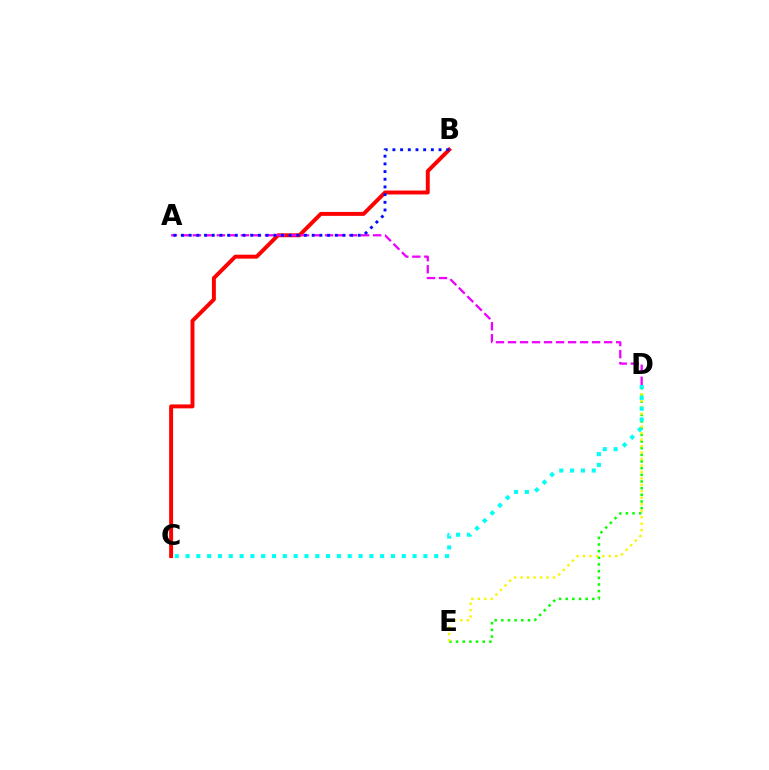{('B', 'C'): [{'color': '#ff0000', 'line_style': 'solid', 'thickness': 2.83}], ('D', 'E'): [{'color': '#08ff00', 'line_style': 'dotted', 'thickness': 1.81}, {'color': '#fcf500', 'line_style': 'dotted', 'thickness': 1.76}], ('A', 'D'): [{'color': '#ee00ff', 'line_style': 'dashed', 'thickness': 1.63}], ('C', 'D'): [{'color': '#00fff6', 'line_style': 'dotted', 'thickness': 2.94}], ('A', 'B'): [{'color': '#0010ff', 'line_style': 'dotted', 'thickness': 2.09}]}